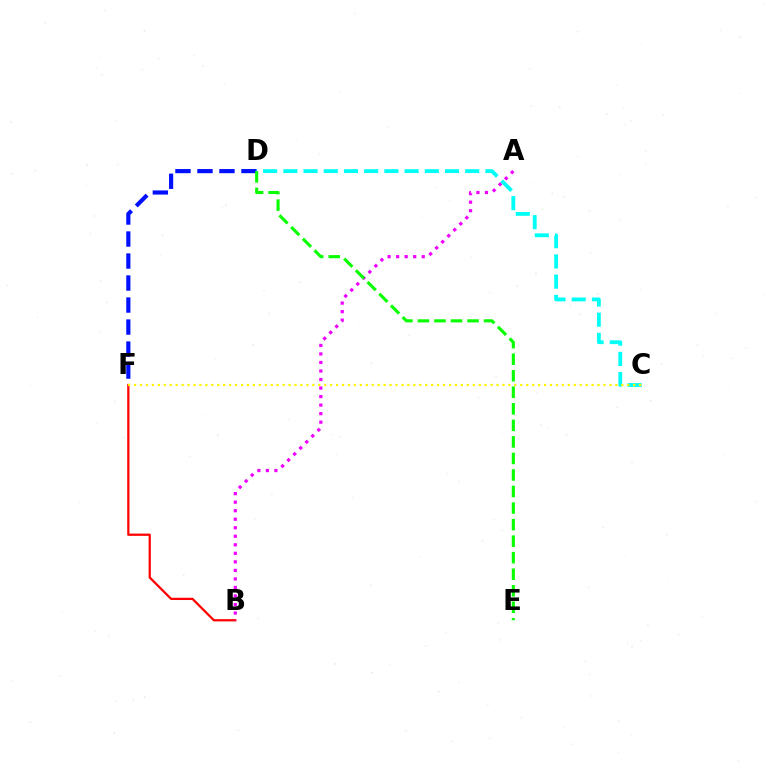{('B', 'F'): [{'color': '#ff0000', 'line_style': 'solid', 'thickness': 1.62}], ('A', 'B'): [{'color': '#ee00ff', 'line_style': 'dotted', 'thickness': 2.32}], ('D', 'F'): [{'color': '#0010ff', 'line_style': 'dashed', 'thickness': 2.99}], ('C', 'D'): [{'color': '#00fff6', 'line_style': 'dashed', 'thickness': 2.75}], ('C', 'F'): [{'color': '#fcf500', 'line_style': 'dotted', 'thickness': 1.61}], ('D', 'E'): [{'color': '#08ff00', 'line_style': 'dashed', 'thickness': 2.25}]}